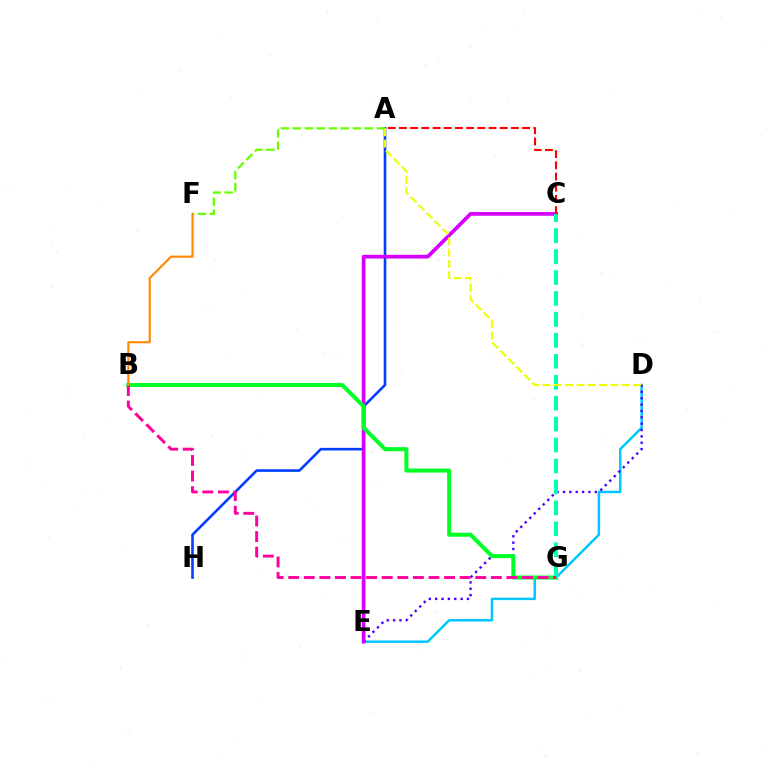{('A', 'H'): [{'color': '#003fff', 'line_style': 'solid', 'thickness': 1.88}], ('D', 'E'): [{'color': '#00c7ff', 'line_style': 'solid', 'thickness': 1.78}, {'color': '#4f00ff', 'line_style': 'dotted', 'thickness': 1.73}], ('A', 'F'): [{'color': '#66ff00', 'line_style': 'dashed', 'thickness': 1.63}], ('C', 'E'): [{'color': '#d600ff', 'line_style': 'solid', 'thickness': 2.68}], ('B', 'G'): [{'color': '#00ff27', 'line_style': 'solid', 'thickness': 2.9}, {'color': '#ff00a0', 'line_style': 'dashed', 'thickness': 2.12}], ('A', 'C'): [{'color': '#ff0000', 'line_style': 'dashed', 'thickness': 1.52}], ('C', 'G'): [{'color': '#00ffaf', 'line_style': 'dashed', 'thickness': 2.84}], ('B', 'F'): [{'color': '#ff8800', 'line_style': 'solid', 'thickness': 1.52}], ('A', 'D'): [{'color': '#eeff00', 'line_style': 'dashed', 'thickness': 1.54}]}